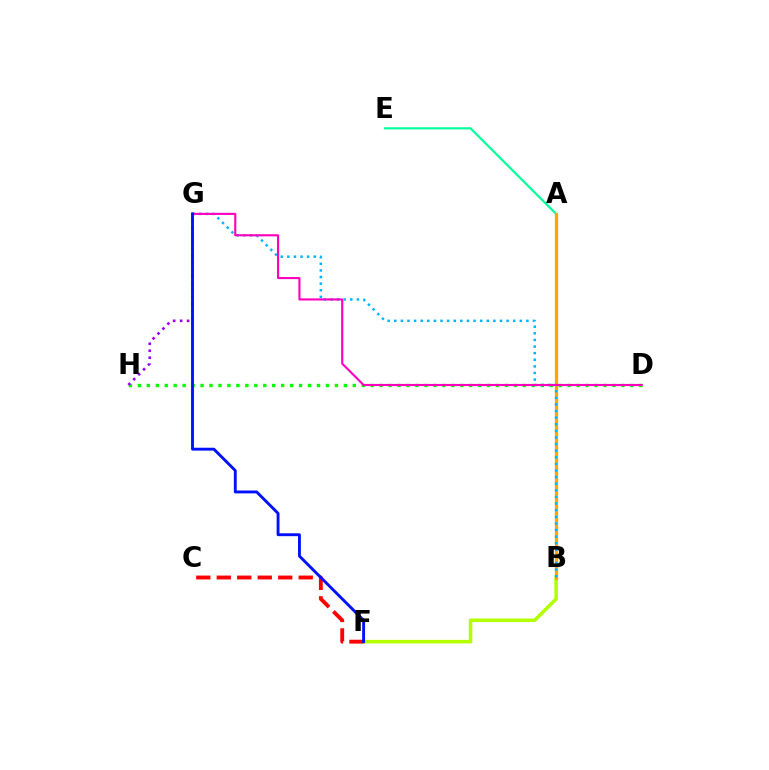{('A', 'E'): [{'color': '#00ff9d', 'line_style': 'solid', 'thickness': 1.57}], ('D', 'H'): [{'color': '#08ff00', 'line_style': 'dotted', 'thickness': 2.43}], ('B', 'F'): [{'color': '#b3ff00', 'line_style': 'solid', 'thickness': 2.55}], ('C', 'F'): [{'color': '#ff0000', 'line_style': 'dashed', 'thickness': 2.78}], ('A', 'B'): [{'color': '#ffa500', 'line_style': 'solid', 'thickness': 2.35}], ('B', 'G'): [{'color': '#00b5ff', 'line_style': 'dotted', 'thickness': 1.8}], ('D', 'G'): [{'color': '#ff00bd', 'line_style': 'solid', 'thickness': 1.53}], ('G', 'H'): [{'color': '#9b00ff', 'line_style': 'dotted', 'thickness': 1.89}], ('F', 'G'): [{'color': '#0010ff', 'line_style': 'solid', 'thickness': 2.07}]}